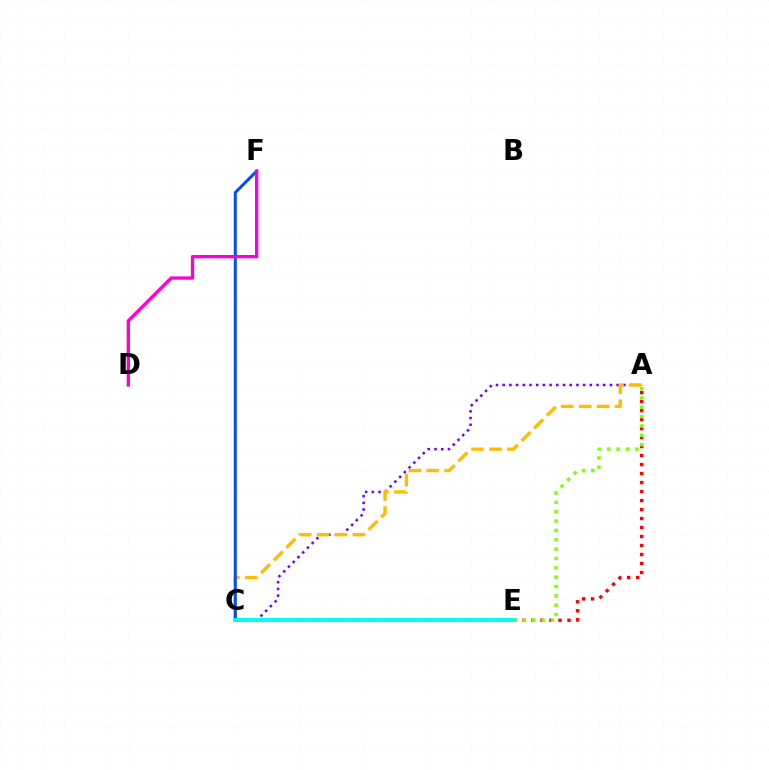{('A', 'E'): [{'color': '#ff0000', 'line_style': 'dotted', 'thickness': 2.44}, {'color': '#84ff00', 'line_style': 'dotted', 'thickness': 2.54}], ('A', 'C'): [{'color': '#7200ff', 'line_style': 'dotted', 'thickness': 1.82}, {'color': '#ffbd00', 'line_style': 'dashed', 'thickness': 2.43}], ('C', 'E'): [{'color': '#00ff39', 'line_style': 'dashed', 'thickness': 2.54}, {'color': '#00fff6', 'line_style': 'solid', 'thickness': 2.75}], ('C', 'F'): [{'color': '#004bff', 'line_style': 'solid', 'thickness': 2.15}], ('D', 'F'): [{'color': '#ff00cf', 'line_style': 'solid', 'thickness': 2.39}]}